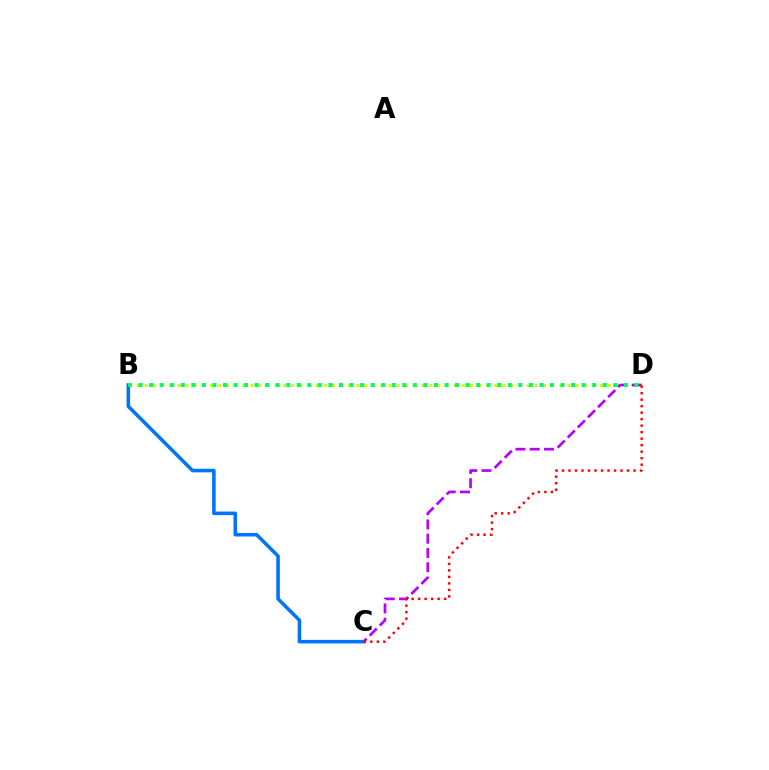{('B', 'D'): [{'color': '#d1ff00', 'line_style': 'dotted', 'thickness': 2.21}, {'color': '#00ff5c', 'line_style': 'dotted', 'thickness': 2.87}], ('B', 'C'): [{'color': '#0074ff', 'line_style': 'solid', 'thickness': 2.56}], ('C', 'D'): [{'color': '#b900ff', 'line_style': 'dashed', 'thickness': 1.94}, {'color': '#ff0000', 'line_style': 'dotted', 'thickness': 1.77}]}